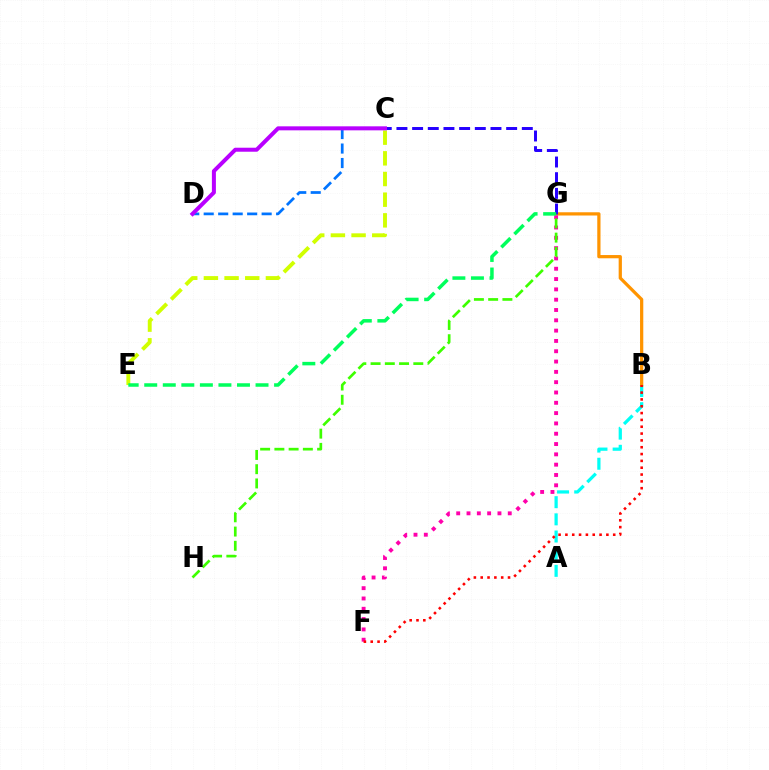{('A', 'B'): [{'color': '#00fff6', 'line_style': 'dashed', 'thickness': 2.33}], ('B', 'G'): [{'color': '#ff9400', 'line_style': 'solid', 'thickness': 2.33}], ('F', 'G'): [{'color': '#ff00ac', 'line_style': 'dotted', 'thickness': 2.8}], ('B', 'F'): [{'color': '#ff0000', 'line_style': 'dotted', 'thickness': 1.86}], ('C', 'G'): [{'color': '#2500ff', 'line_style': 'dashed', 'thickness': 2.13}], ('C', 'E'): [{'color': '#d1ff00', 'line_style': 'dashed', 'thickness': 2.81}], ('C', 'D'): [{'color': '#0074ff', 'line_style': 'dashed', 'thickness': 1.97}, {'color': '#b900ff', 'line_style': 'solid', 'thickness': 2.88}], ('E', 'G'): [{'color': '#00ff5c', 'line_style': 'dashed', 'thickness': 2.52}], ('G', 'H'): [{'color': '#3dff00', 'line_style': 'dashed', 'thickness': 1.94}]}